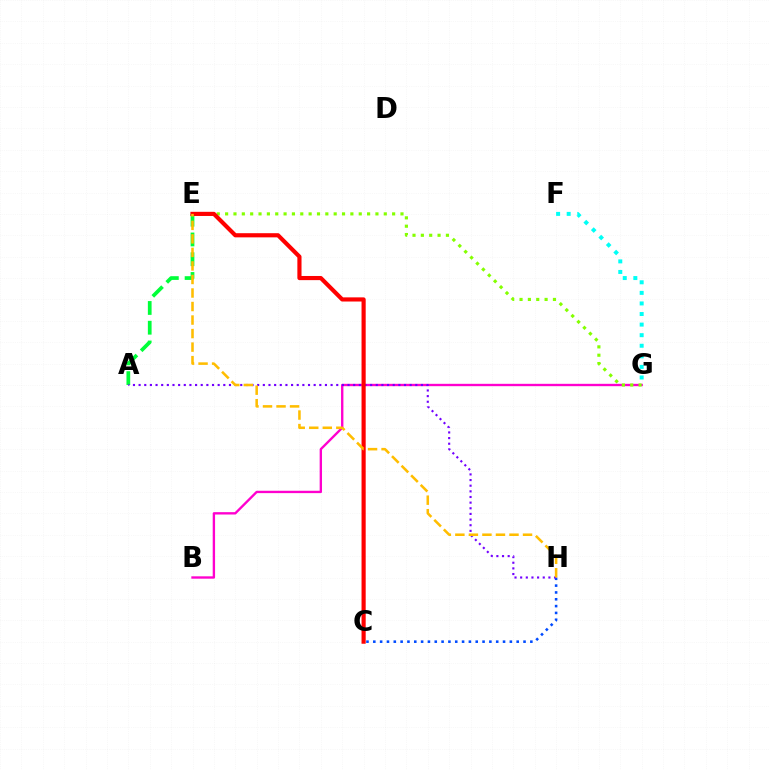{('C', 'H'): [{'color': '#004bff', 'line_style': 'dotted', 'thickness': 1.86}], ('B', 'G'): [{'color': '#ff00cf', 'line_style': 'solid', 'thickness': 1.7}], ('F', 'G'): [{'color': '#00fff6', 'line_style': 'dotted', 'thickness': 2.87}], ('A', 'E'): [{'color': '#00ff39', 'line_style': 'dashed', 'thickness': 2.68}], ('E', 'G'): [{'color': '#84ff00', 'line_style': 'dotted', 'thickness': 2.27}], ('A', 'H'): [{'color': '#7200ff', 'line_style': 'dotted', 'thickness': 1.53}], ('C', 'E'): [{'color': '#ff0000', 'line_style': 'solid', 'thickness': 2.99}], ('E', 'H'): [{'color': '#ffbd00', 'line_style': 'dashed', 'thickness': 1.84}]}